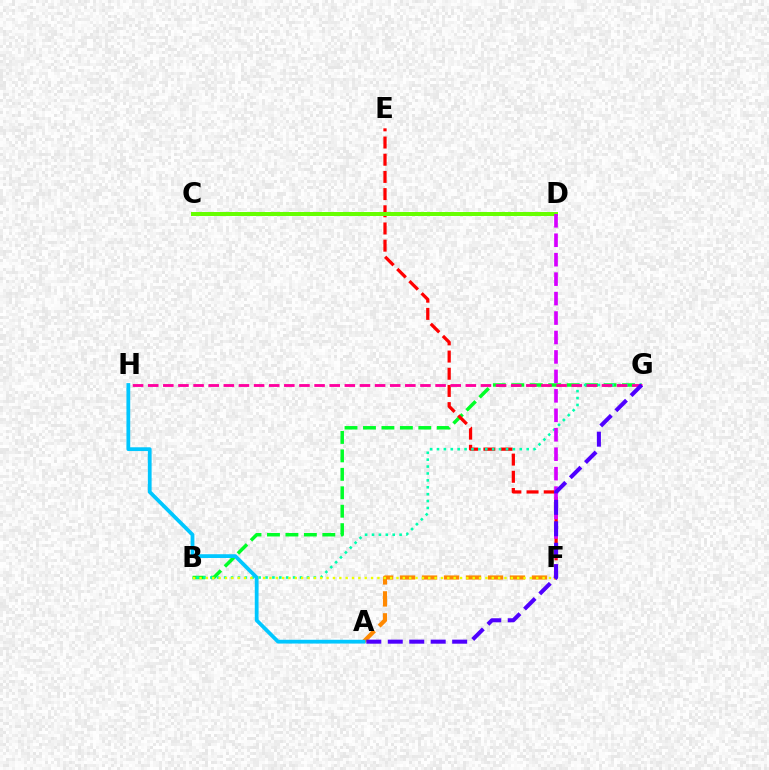{('B', 'G'): [{'color': '#00ff27', 'line_style': 'dashed', 'thickness': 2.51}, {'color': '#00ffaf', 'line_style': 'dotted', 'thickness': 1.87}], ('C', 'D'): [{'color': '#003fff', 'line_style': 'dotted', 'thickness': 1.72}, {'color': '#66ff00', 'line_style': 'solid', 'thickness': 2.87}], ('E', 'F'): [{'color': '#ff0000', 'line_style': 'dashed', 'thickness': 2.33}], ('A', 'F'): [{'color': '#ff8800', 'line_style': 'dashed', 'thickness': 2.99}], ('D', 'F'): [{'color': '#d600ff', 'line_style': 'dashed', 'thickness': 2.64}], ('B', 'F'): [{'color': '#eeff00', 'line_style': 'dotted', 'thickness': 1.73}], ('A', 'H'): [{'color': '#00c7ff', 'line_style': 'solid', 'thickness': 2.72}], ('G', 'H'): [{'color': '#ff00a0', 'line_style': 'dashed', 'thickness': 2.05}], ('A', 'G'): [{'color': '#4f00ff', 'line_style': 'dashed', 'thickness': 2.92}]}